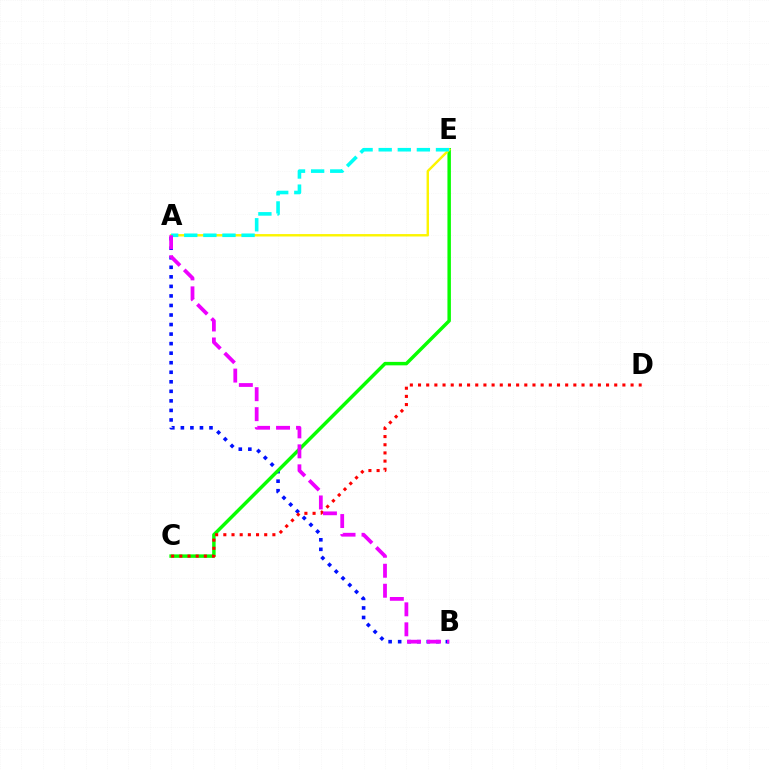{('A', 'B'): [{'color': '#0010ff', 'line_style': 'dotted', 'thickness': 2.59}, {'color': '#ee00ff', 'line_style': 'dashed', 'thickness': 2.72}], ('C', 'E'): [{'color': '#08ff00', 'line_style': 'solid', 'thickness': 2.49}], ('A', 'E'): [{'color': '#fcf500', 'line_style': 'solid', 'thickness': 1.74}, {'color': '#00fff6', 'line_style': 'dashed', 'thickness': 2.6}], ('C', 'D'): [{'color': '#ff0000', 'line_style': 'dotted', 'thickness': 2.22}]}